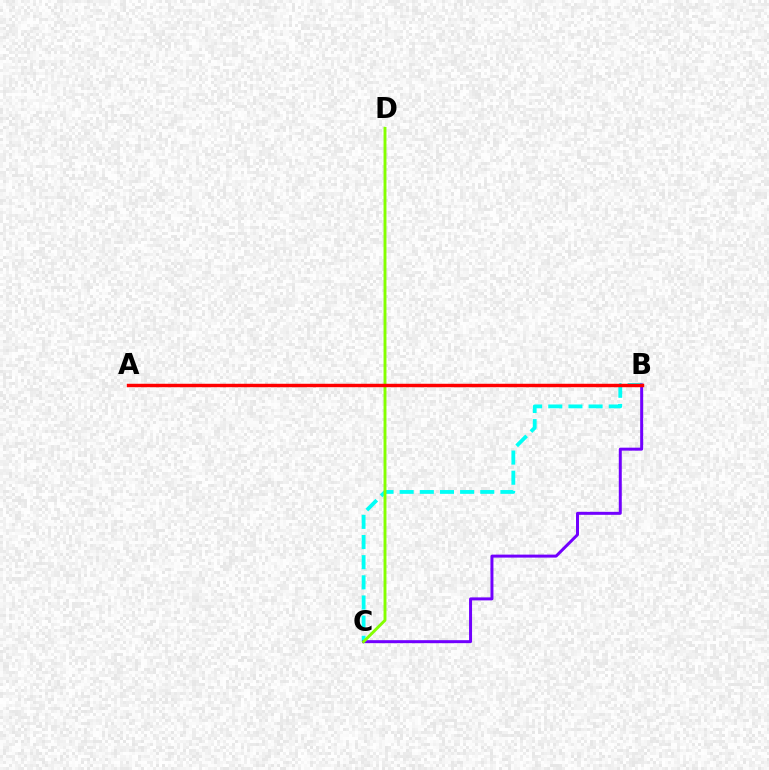{('B', 'C'): [{'color': '#00fff6', 'line_style': 'dashed', 'thickness': 2.74}, {'color': '#7200ff', 'line_style': 'solid', 'thickness': 2.15}], ('C', 'D'): [{'color': '#84ff00', 'line_style': 'solid', 'thickness': 2.09}], ('A', 'B'): [{'color': '#ff0000', 'line_style': 'solid', 'thickness': 2.48}]}